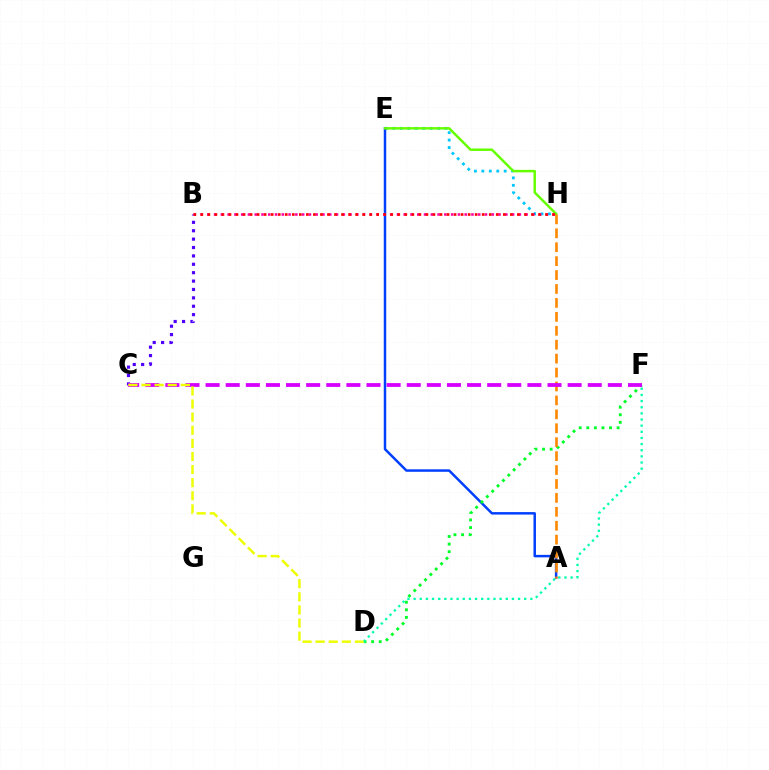{('E', 'H'): [{'color': '#00c7ff', 'line_style': 'dotted', 'thickness': 2.02}, {'color': '#66ff00', 'line_style': 'solid', 'thickness': 1.78}], ('A', 'E'): [{'color': '#003fff', 'line_style': 'solid', 'thickness': 1.78}], ('B', 'C'): [{'color': '#4f00ff', 'line_style': 'dotted', 'thickness': 2.28}], ('D', 'F'): [{'color': '#00ff27', 'line_style': 'dotted', 'thickness': 2.06}, {'color': '#00ffaf', 'line_style': 'dotted', 'thickness': 1.67}], ('A', 'H'): [{'color': '#ff8800', 'line_style': 'dashed', 'thickness': 1.89}], ('C', 'F'): [{'color': '#d600ff', 'line_style': 'dashed', 'thickness': 2.73}], ('C', 'D'): [{'color': '#eeff00', 'line_style': 'dashed', 'thickness': 1.78}], ('B', 'H'): [{'color': '#ff00a0', 'line_style': 'dotted', 'thickness': 1.84}, {'color': '#ff0000', 'line_style': 'dotted', 'thickness': 1.91}]}